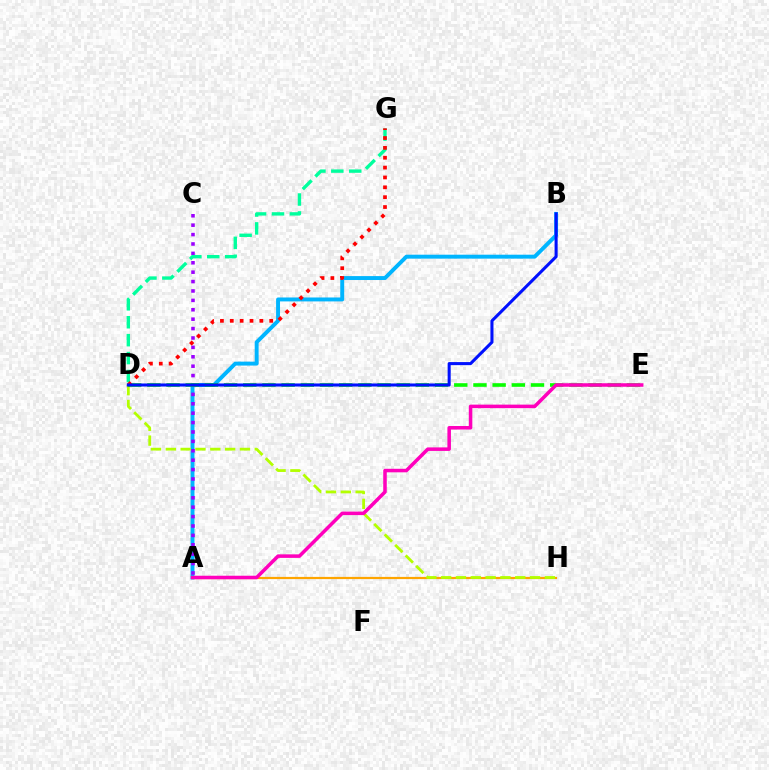{('A', 'B'): [{'color': '#00b5ff', 'line_style': 'solid', 'thickness': 2.83}], ('A', 'H'): [{'color': '#ffa500', 'line_style': 'solid', 'thickness': 1.59}], ('D', 'H'): [{'color': '#b3ff00', 'line_style': 'dashed', 'thickness': 2.01}], ('A', 'C'): [{'color': '#9b00ff', 'line_style': 'dotted', 'thickness': 2.55}], ('D', 'E'): [{'color': '#08ff00', 'line_style': 'dashed', 'thickness': 2.61}], ('A', 'E'): [{'color': '#ff00bd', 'line_style': 'solid', 'thickness': 2.54}], ('D', 'G'): [{'color': '#00ff9d', 'line_style': 'dashed', 'thickness': 2.43}, {'color': '#ff0000', 'line_style': 'dotted', 'thickness': 2.68}], ('B', 'D'): [{'color': '#0010ff', 'line_style': 'solid', 'thickness': 2.21}]}